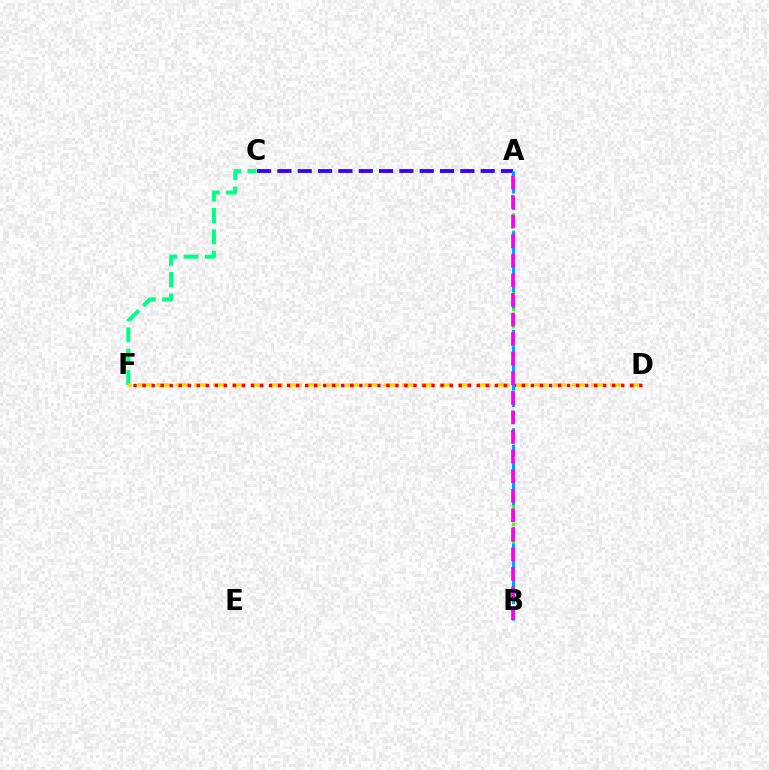{('A', 'B'): [{'color': '#4fff00', 'line_style': 'dotted', 'thickness': 2.34}, {'color': '#009eff', 'line_style': 'dashed', 'thickness': 2.23}, {'color': '#ff00ed', 'line_style': 'dashed', 'thickness': 2.66}], ('C', 'F'): [{'color': '#00ff86', 'line_style': 'dashed', 'thickness': 2.9}], ('D', 'F'): [{'color': '#ffd500', 'line_style': 'dashed', 'thickness': 2.57}, {'color': '#ff0000', 'line_style': 'dotted', 'thickness': 2.45}], ('A', 'C'): [{'color': '#3700ff', 'line_style': 'dashed', 'thickness': 2.76}]}